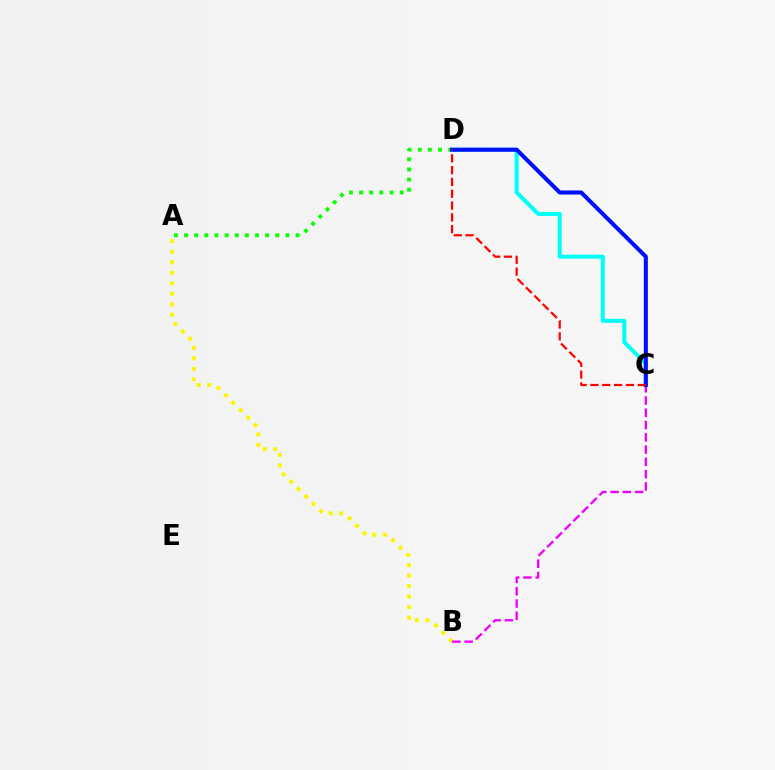{('A', 'D'): [{'color': '#08ff00', 'line_style': 'dotted', 'thickness': 2.76}], ('A', 'B'): [{'color': '#fcf500', 'line_style': 'dotted', 'thickness': 2.85}], ('B', 'C'): [{'color': '#ee00ff', 'line_style': 'dashed', 'thickness': 1.67}], ('C', 'D'): [{'color': '#00fff6', 'line_style': 'solid', 'thickness': 2.89}, {'color': '#0010ff', 'line_style': 'solid', 'thickness': 2.92}, {'color': '#ff0000', 'line_style': 'dashed', 'thickness': 1.6}]}